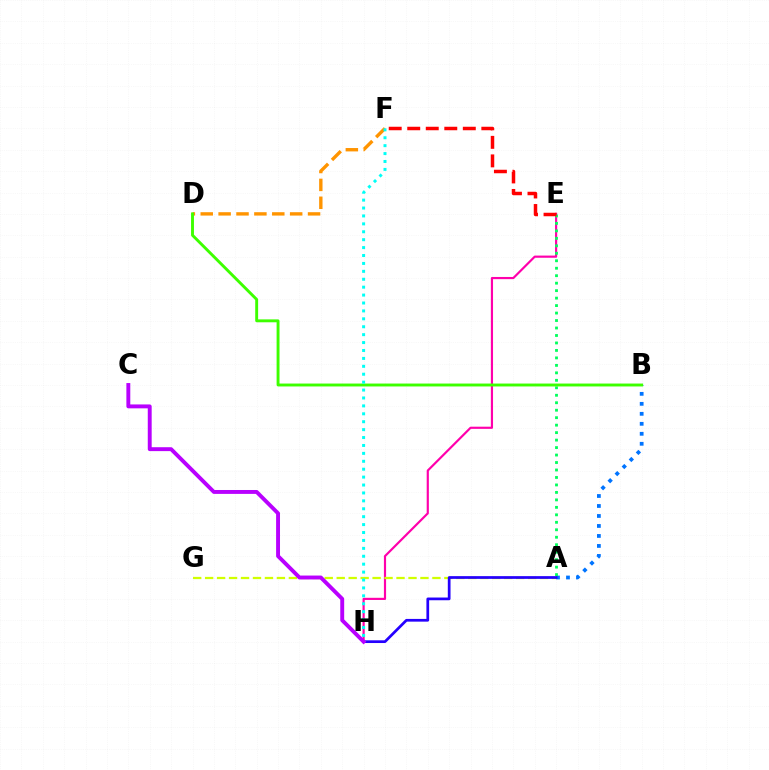{('D', 'F'): [{'color': '#ff9400', 'line_style': 'dashed', 'thickness': 2.43}], ('E', 'H'): [{'color': '#ff00ac', 'line_style': 'solid', 'thickness': 1.57}], ('A', 'G'): [{'color': '#d1ff00', 'line_style': 'dashed', 'thickness': 1.63}], ('A', 'B'): [{'color': '#0074ff', 'line_style': 'dotted', 'thickness': 2.71}], ('A', 'E'): [{'color': '#00ff5c', 'line_style': 'dotted', 'thickness': 2.03}], ('B', 'D'): [{'color': '#3dff00', 'line_style': 'solid', 'thickness': 2.09}], ('F', 'H'): [{'color': '#00fff6', 'line_style': 'dotted', 'thickness': 2.15}], ('A', 'H'): [{'color': '#2500ff', 'line_style': 'solid', 'thickness': 1.96}], ('C', 'H'): [{'color': '#b900ff', 'line_style': 'solid', 'thickness': 2.81}], ('E', 'F'): [{'color': '#ff0000', 'line_style': 'dashed', 'thickness': 2.52}]}